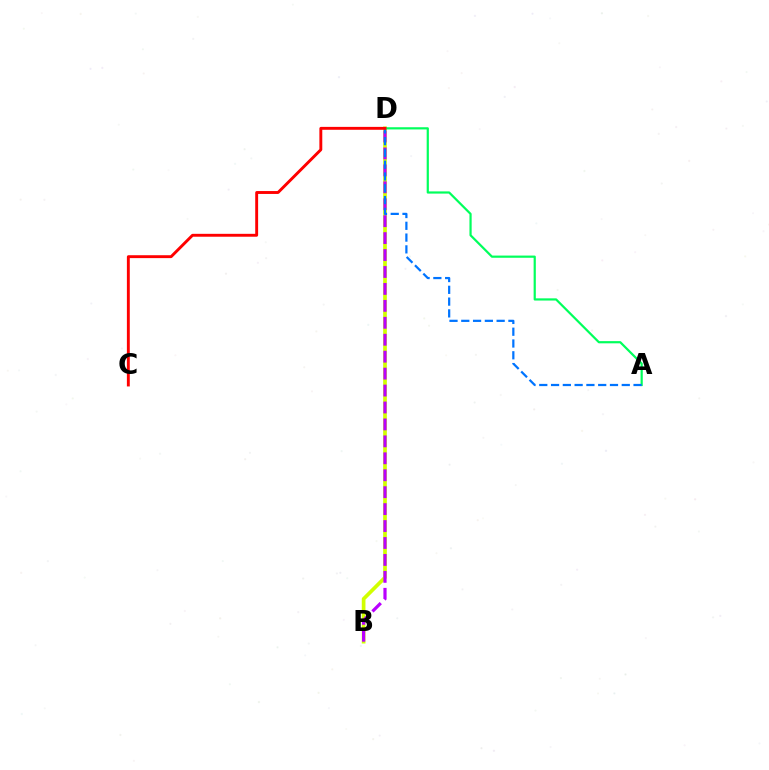{('B', 'D'): [{'color': '#d1ff00', 'line_style': 'solid', 'thickness': 2.66}, {'color': '#b900ff', 'line_style': 'dashed', 'thickness': 2.3}], ('A', 'D'): [{'color': '#00ff5c', 'line_style': 'solid', 'thickness': 1.59}, {'color': '#0074ff', 'line_style': 'dashed', 'thickness': 1.6}], ('C', 'D'): [{'color': '#ff0000', 'line_style': 'solid', 'thickness': 2.09}]}